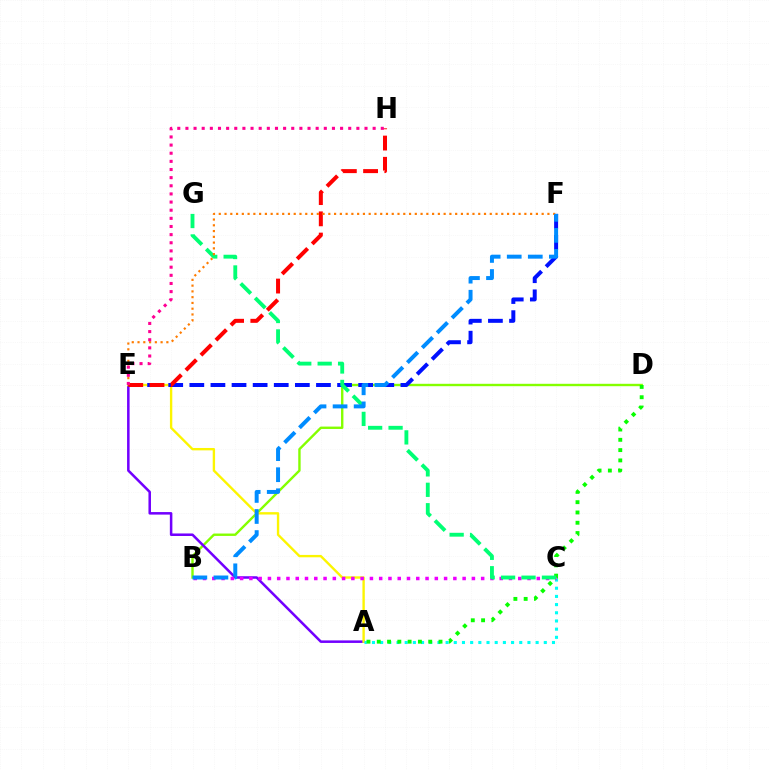{('B', 'D'): [{'color': '#84ff00', 'line_style': 'solid', 'thickness': 1.72}], ('A', 'E'): [{'color': '#7200ff', 'line_style': 'solid', 'thickness': 1.82}, {'color': '#fcf500', 'line_style': 'solid', 'thickness': 1.71}], ('A', 'C'): [{'color': '#00fff6', 'line_style': 'dotted', 'thickness': 2.22}], ('A', 'D'): [{'color': '#08ff00', 'line_style': 'dotted', 'thickness': 2.8}], ('B', 'C'): [{'color': '#ee00ff', 'line_style': 'dotted', 'thickness': 2.52}], ('E', 'F'): [{'color': '#0010ff', 'line_style': 'dashed', 'thickness': 2.87}, {'color': '#ff7c00', 'line_style': 'dotted', 'thickness': 1.57}], ('E', 'H'): [{'color': '#ff0000', 'line_style': 'dashed', 'thickness': 2.88}, {'color': '#ff0094', 'line_style': 'dotted', 'thickness': 2.21}], ('C', 'G'): [{'color': '#00ff74', 'line_style': 'dashed', 'thickness': 2.77}], ('B', 'F'): [{'color': '#008cff', 'line_style': 'dashed', 'thickness': 2.86}]}